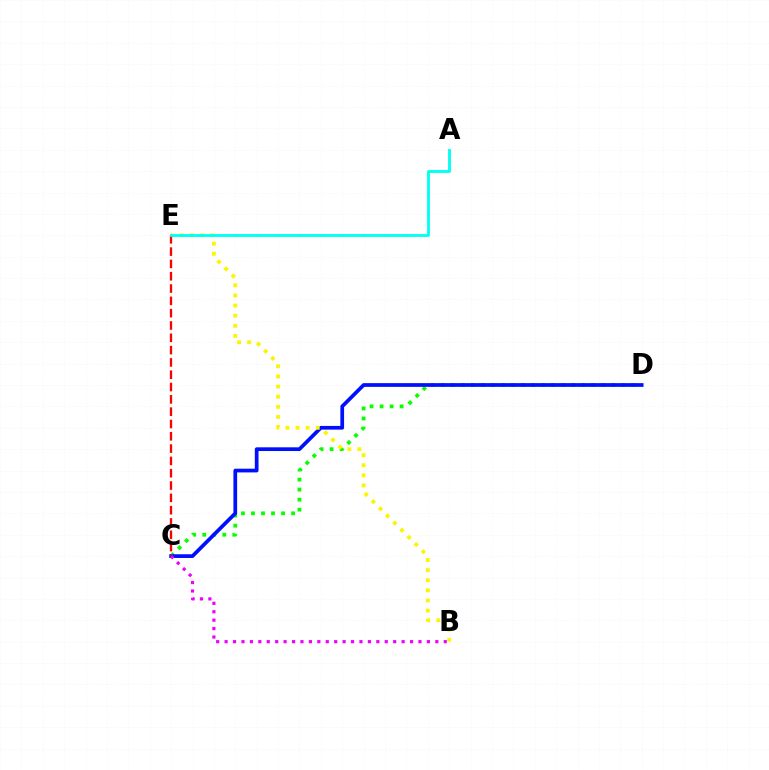{('C', 'D'): [{'color': '#08ff00', 'line_style': 'dotted', 'thickness': 2.72}, {'color': '#0010ff', 'line_style': 'solid', 'thickness': 2.68}], ('B', 'E'): [{'color': '#fcf500', 'line_style': 'dotted', 'thickness': 2.75}], ('B', 'C'): [{'color': '#ee00ff', 'line_style': 'dotted', 'thickness': 2.29}], ('C', 'E'): [{'color': '#ff0000', 'line_style': 'dashed', 'thickness': 1.67}], ('A', 'E'): [{'color': '#00fff6', 'line_style': 'solid', 'thickness': 2.06}]}